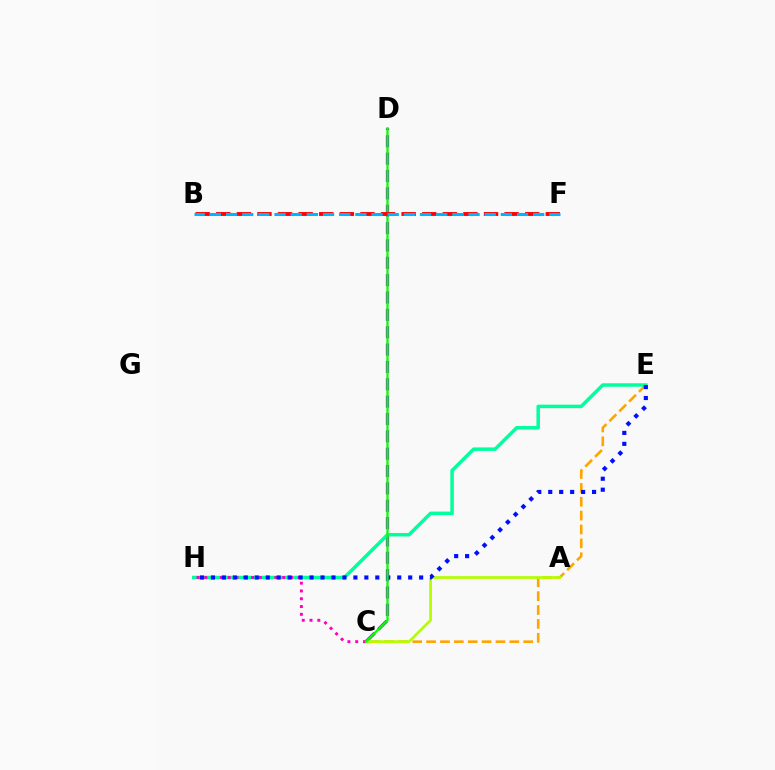{('C', 'E'): [{'color': '#ffa500', 'line_style': 'dashed', 'thickness': 1.89}], ('C', 'D'): [{'color': '#9b00ff', 'line_style': 'dashed', 'thickness': 2.36}, {'color': '#08ff00', 'line_style': 'solid', 'thickness': 1.66}], ('A', 'C'): [{'color': '#b3ff00', 'line_style': 'solid', 'thickness': 1.97}], ('E', 'H'): [{'color': '#00ff9d', 'line_style': 'solid', 'thickness': 2.51}, {'color': '#0010ff', 'line_style': 'dotted', 'thickness': 2.98}], ('C', 'H'): [{'color': '#ff00bd', 'line_style': 'dotted', 'thickness': 2.12}], ('B', 'F'): [{'color': '#ff0000', 'line_style': 'dashed', 'thickness': 2.8}, {'color': '#00b5ff', 'line_style': 'dashed', 'thickness': 2.2}]}